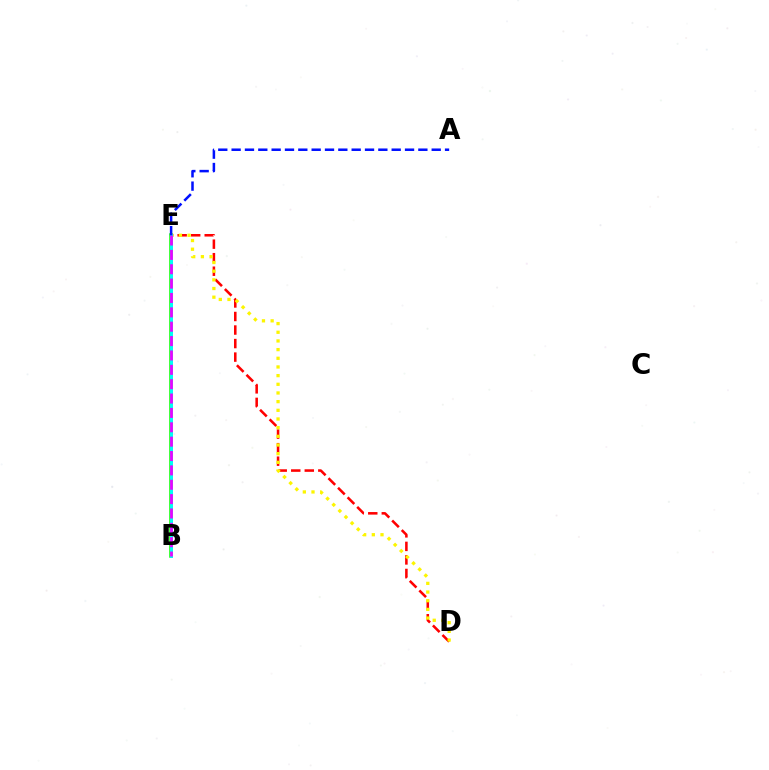{('B', 'E'): [{'color': '#08ff00', 'line_style': 'solid', 'thickness': 2.53}, {'color': '#00fff6', 'line_style': 'solid', 'thickness': 2.11}, {'color': '#ee00ff', 'line_style': 'dashed', 'thickness': 1.95}], ('D', 'E'): [{'color': '#ff0000', 'line_style': 'dashed', 'thickness': 1.84}, {'color': '#fcf500', 'line_style': 'dotted', 'thickness': 2.36}], ('A', 'E'): [{'color': '#0010ff', 'line_style': 'dashed', 'thickness': 1.81}]}